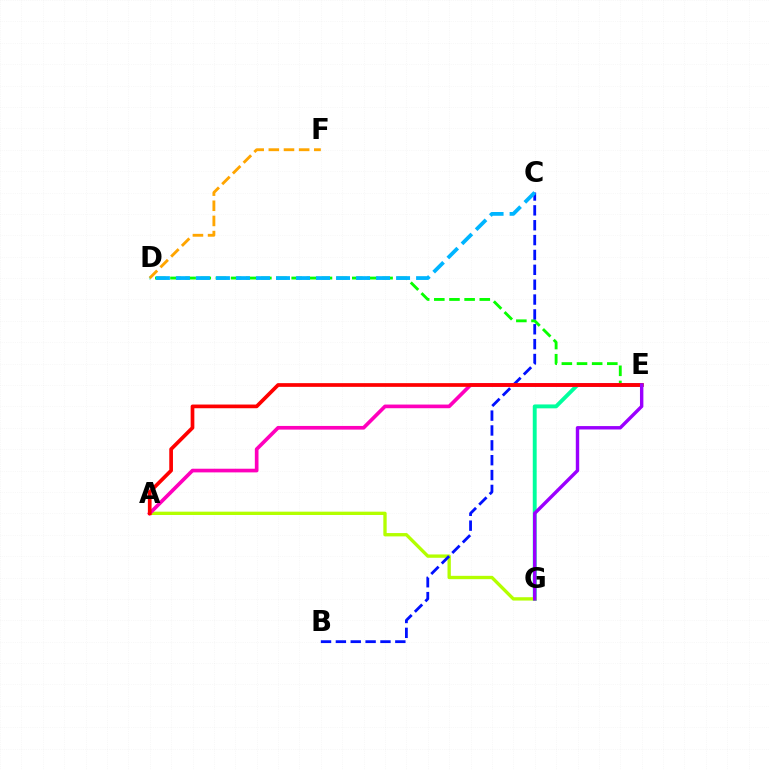{('E', 'G'): [{'color': '#00ff9d', 'line_style': 'solid', 'thickness': 2.81}, {'color': '#9b00ff', 'line_style': 'solid', 'thickness': 2.45}], ('D', 'E'): [{'color': '#08ff00', 'line_style': 'dashed', 'thickness': 2.06}], ('D', 'F'): [{'color': '#ffa500', 'line_style': 'dashed', 'thickness': 2.06}], ('A', 'G'): [{'color': '#b3ff00', 'line_style': 'solid', 'thickness': 2.4}], ('B', 'C'): [{'color': '#0010ff', 'line_style': 'dashed', 'thickness': 2.02}], ('A', 'E'): [{'color': '#ff00bd', 'line_style': 'solid', 'thickness': 2.64}, {'color': '#ff0000', 'line_style': 'solid', 'thickness': 2.67}], ('C', 'D'): [{'color': '#00b5ff', 'line_style': 'dashed', 'thickness': 2.72}]}